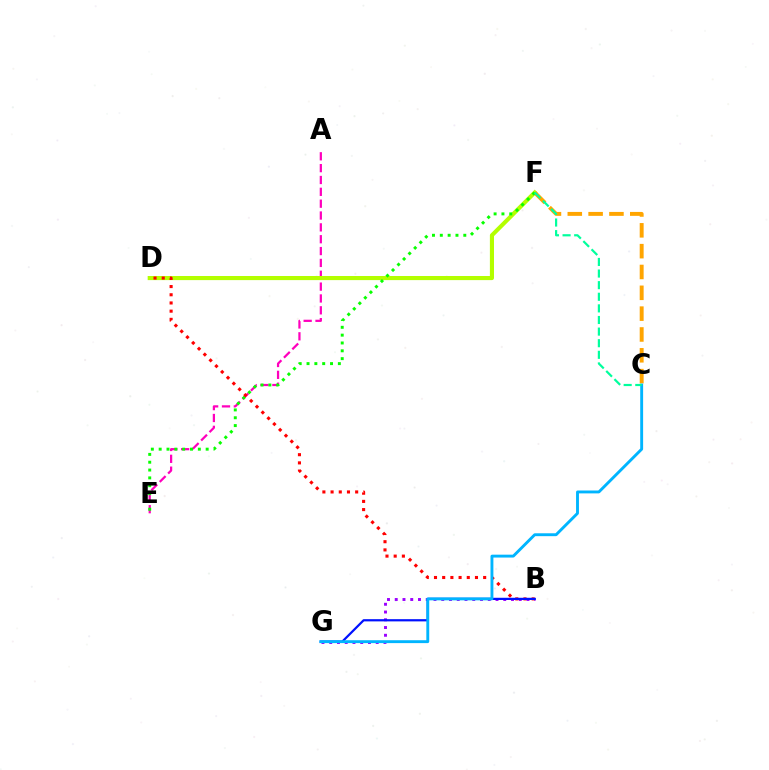{('A', 'E'): [{'color': '#ff00bd', 'line_style': 'dashed', 'thickness': 1.61}], ('D', 'F'): [{'color': '#b3ff00', 'line_style': 'solid', 'thickness': 2.96}], ('C', 'F'): [{'color': '#ffa500', 'line_style': 'dashed', 'thickness': 2.83}, {'color': '#00ff9d', 'line_style': 'dashed', 'thickness': 1.58}], ('E', 'F'): [{'color': '#08ff00', 'line_style': 'dotted', 'thickness': 2.13}], ('B', 'D'): [{'color': '#ff0000', 'line_style': 'dotted', 'thickness': 2.23}], ('B', 'G'): [{'color': '#9b00ff', 'line_style': 'dotted', 'thickness': 2.11}, {'color': '#0010ff', 'line_style': 'solid', 'thickness': 1.6}], ('C', 'G'): [{'color': '#00b5ff', 'line_style': 'solid', 'thickness': 2.08}]}